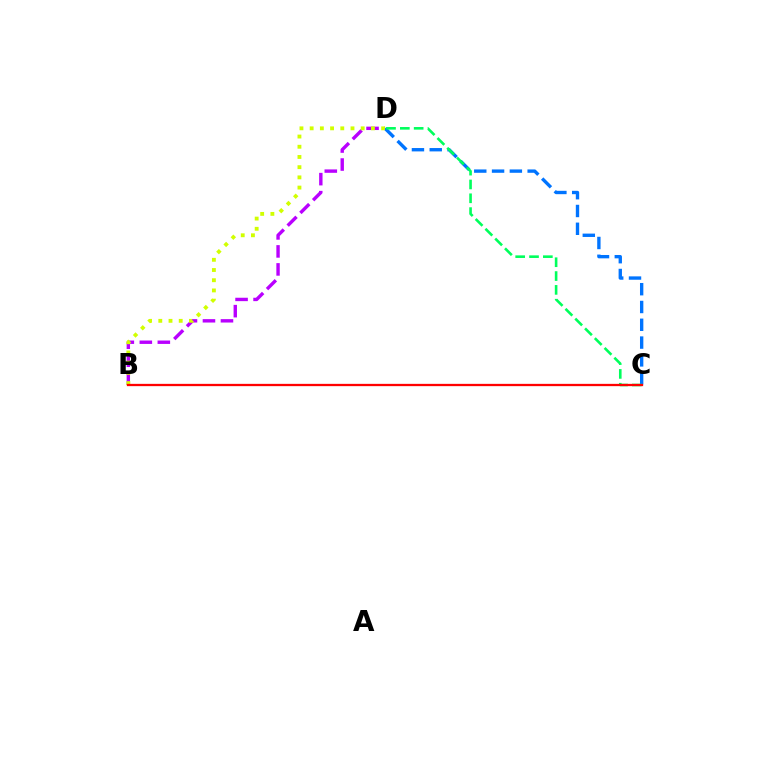{('C', 'D'): [{'color': '#0074ff', 'line_style': 'dashed', 'thickness': 2.42}, {'color': '#00ff5c', 'line_style': 'dashed', 'thickness': 1.88}], ('B', 'D'): [{'color': '#b900ff', 'line_style': 'dashed', 'thickness': 2.45}, {'color': '#d1ff00', 'line_style': 'dotted', 'thickness': 2.77}], ('B', 'C'): [{'color': '#ff0000', 'line_style': 'solid', 'thickness': 1.65}]}